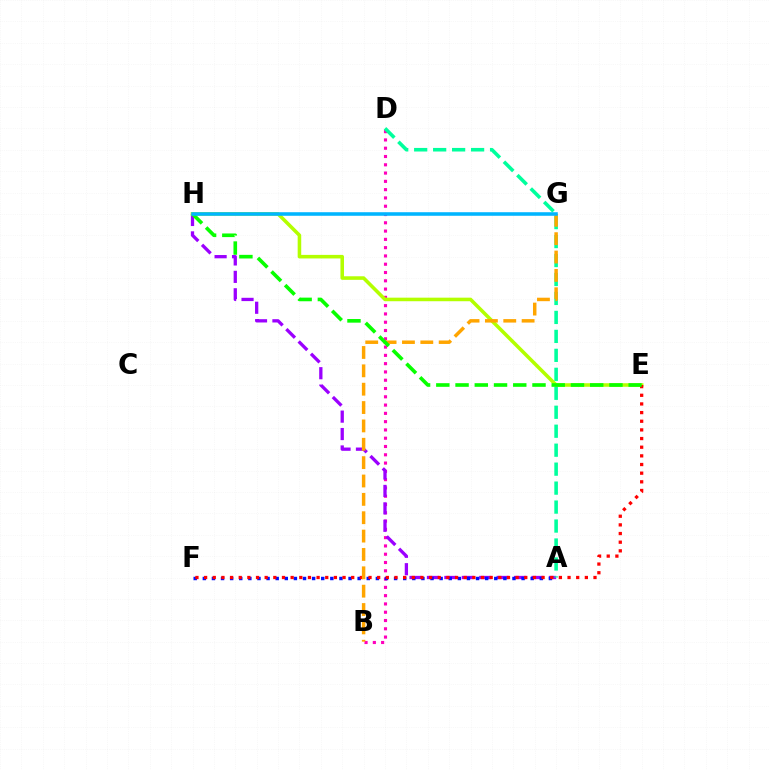{('B', 'D'): [{'color': '#ff00bd', 'line_style': 'dotted', 'thickness': 2.25}], ('A', 'H'): [{'color': '#9b00ff', 'line_style': 'dashed', 'thickness': 2.37}], ('A', 'F'): [{'color': '#0010ff', 'line_style': 'dotted', 'thickness': 2.47}], ('E', 'H'): [{'color': '#b3ff00', 'line_style': 'solid', 'thickness': 2.56}, {'color': '#08ff00', 'line_style': 'dashed', 'thickness': 2.61}], ('E', 'F'): [{'color': '#ff0000', 'line_style': 'dotted', 'thickness': 2.35}], ('A', 'D'): [{'color': '#00ff9d', 'line_style': 'dashed', 'thickness': 2.58}], ('B', 'G'): [{'color': '#ffa500', 'line_style': 'dashed', 'thickness': 2.49}], ('G', 'H'): [{'color': '#00b5ff', 'line_style': 'solid', 'thickness': 2.56}]}